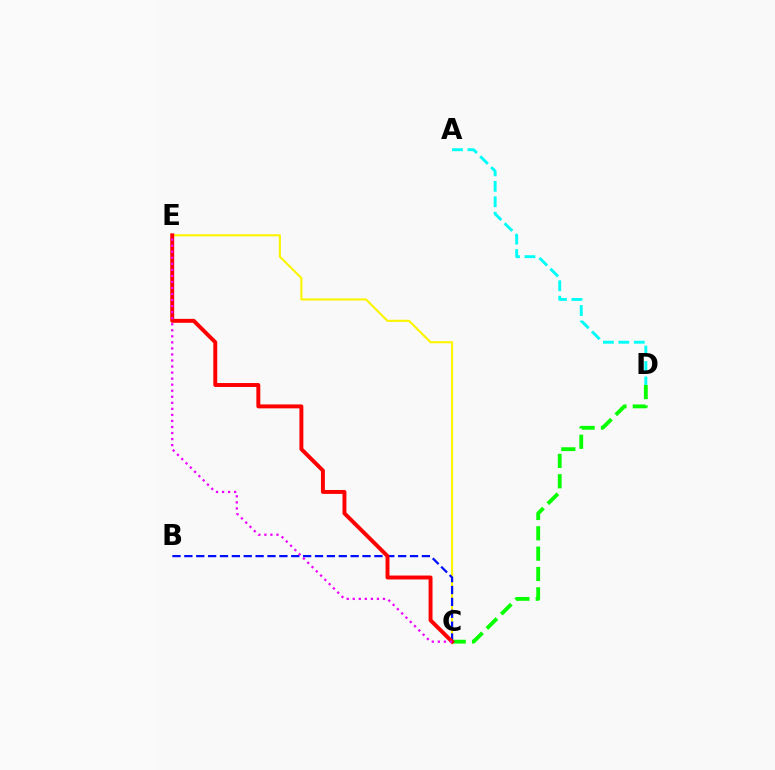{('A', 'D'): [{'color': '#00fff6', 'line_style': 'dashed', 'thickness': 2.1}], ('C', 'E'): [{'color': '#fcf500', 'line_style': 'solid', 'thickness': 1.52}, {'color': '#ff0000', 'line_style': 'solid', 'thickness': 2.83}, {'color': '#ee00ff', 'line_style': 'dotted', 'thickness': 1.64}], ('C', 'D'): [{'color': '#08ff00', 'line_style': 'dashed', 'thickness': 2.76}], ('B', 'C'): [{'color': '#0010ff', 'line_style': 'dashed', 'thickness': 1.61}]}